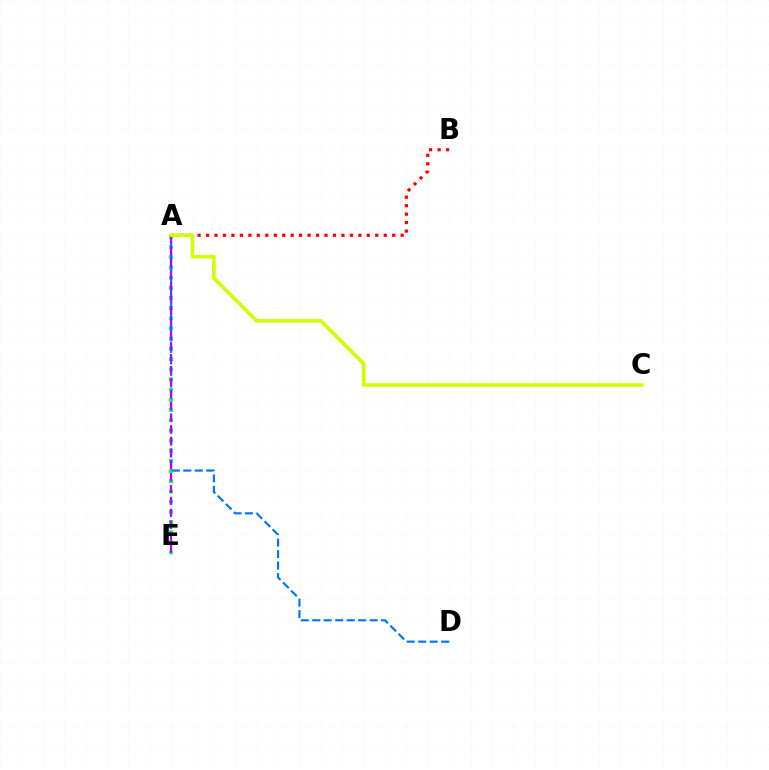{('A', 'E'): [{'color': '#00ff5c', 'line_style': 'dotted', 'thickness': 2.77}, {'color': '#b900ff', 'line_style': 'dashed', 'thickness': 1.62}], ('A', 'B'): [{'color': '#ff0000', 'line_style': 'dotted', 'thickness': 2.3}], ('A', 'D'): [{'color': '#0074ff', 'line_style': 'dashed', 'thickness': 1.56}], ('A', 'C'): [{'color': '#d1ff00', 'line_style': 'solid', 'thickness': 2.58}]}